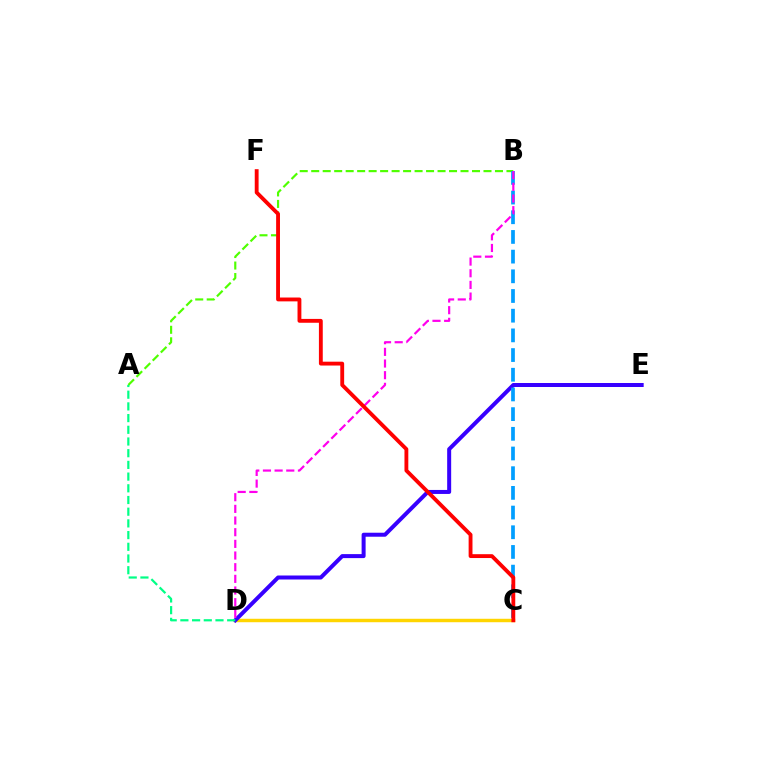{('C', 'D'): [{'color': '#ffd500', 'line_style': 'solid', 'thickness': 2.48}], ('D', 'E'): [{'color': '#3700ff', 'line_style': 'solid', 'thickness': 2.88}], ('A', 'B'): [{'color': '#4fff00', 'line_style': 'dashed', 'thickness': 1.56}], ('B', 'C'): [{'color': '#009eff', 'line_style': 'dashed', 'thickness': 2.67}], ('B', 'D'): [{'color': '#ff00ed', 'line_style': 'dashed', 'thickness': 1.58}], ('C', 'F'): [{'color': '#ff0000', 'line_style': 'solid', 'thickness': 2.77}], ('A', 'D'): [{'color': '#00ff86', 'line_style': 'dashed', 'thickness': 1.59}]}